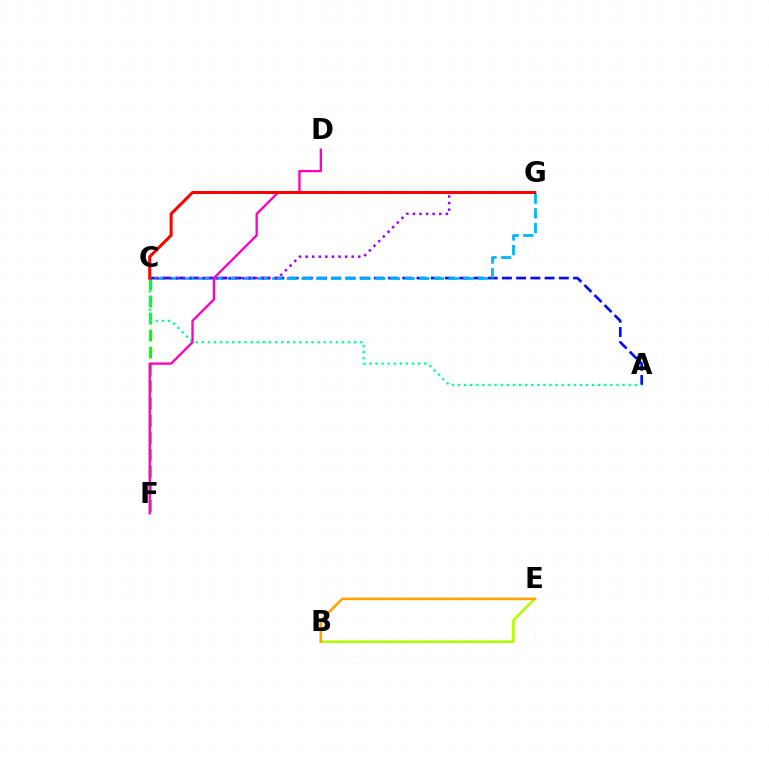{('C', 'F'): [{'color': '#08ff00', 'line_style': 'dashed', 'thickness': 2.31}], ('A', 'C'): [{'color': '#0010ff', 'line_style': 'dashed', 'thickness': 1.93}, {'color': '#00ff9d', 'line_style': 'dotted', 'thickness': 1.66}], ('C', 'G'): [{'color': '#00b5ff', 'line_style': 'dashed', 'thickness': 2.0}, {'color': '#9b00ff', 'line_style': 'dotted', 'thickness': 1.79}, {'color': '#ff0000', 'line_style': 'solid', 'thickness': 2.17}], ('D', 'F'): [{'color': '#ff00bd', 'line_style': 'solid', 'thickness': 1.67}], ('B', 'E'): [{'color': '#b3ff00', 'line_style': 'solid', 'thickness': 1.89}, {'color': '#ffa500', 'line_style': 'solid', 'thickness': 1.89}]}